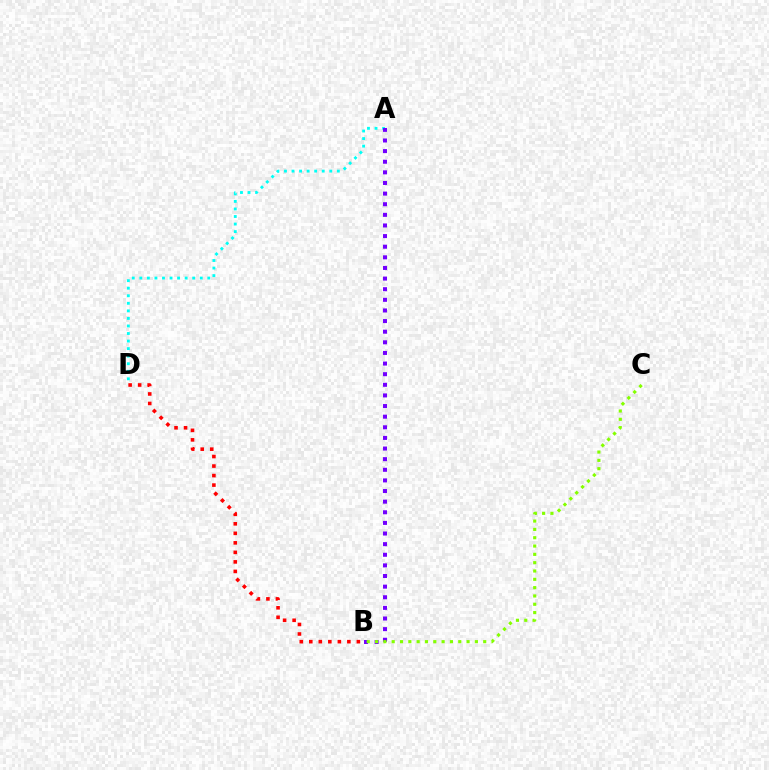{('A', 'D'): [{'color': '#00fff6', 'line_style': 'dotted', 'thickness': 2.05}], ('A', 'B'): [{'color': '#7200ff', 'line_style': 'dotted', 'thickness': 2.89}], ('B', 'C'): [{'color': '#84ff00', 'line_style': 'dotted', 'thickness': 2.26}], ('B', 'D'): [{'color': '#ff0000', 'line_style': 'dotted', 'thickness': 2.59}]}